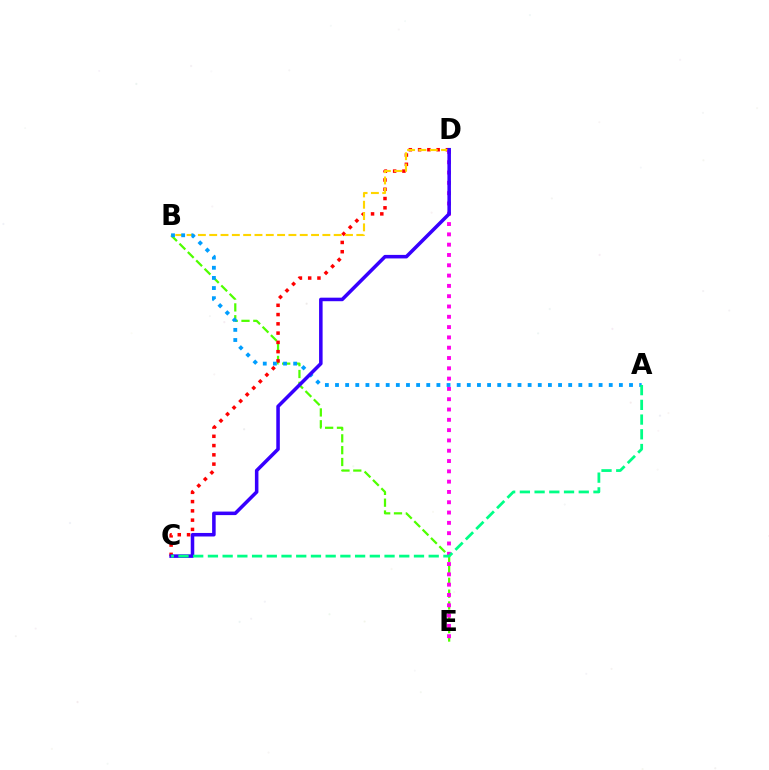{('B', 'E'): [{'color': '#4fff00', 'line_style': 'dashed', 'thickness': 1.61}], ('C', 'D'): [{'color': '#ff0000', 'line_style': 'dotted', 'thickness': 2.52}, {'color': '#3700ff', 'line_style': 'solid', 'thickness': 2.55}], ('B', 'D'): [{'color': '#ffd500', 'line_style': 'dashed', 'thickness': 1.54}], ('A', 'B'): [{'color': '#009eff', 'line_style': 'dotted', 'thickness': 2.75}], ('D', 'E'): [{'color': '#ff00ed', 'line_style': 'dotted', 'thickness': 2.8}], ('A', 'C'): [{'color': '#00ff86', 'line_style': 'dashed', 'thickness': 2.0}]}